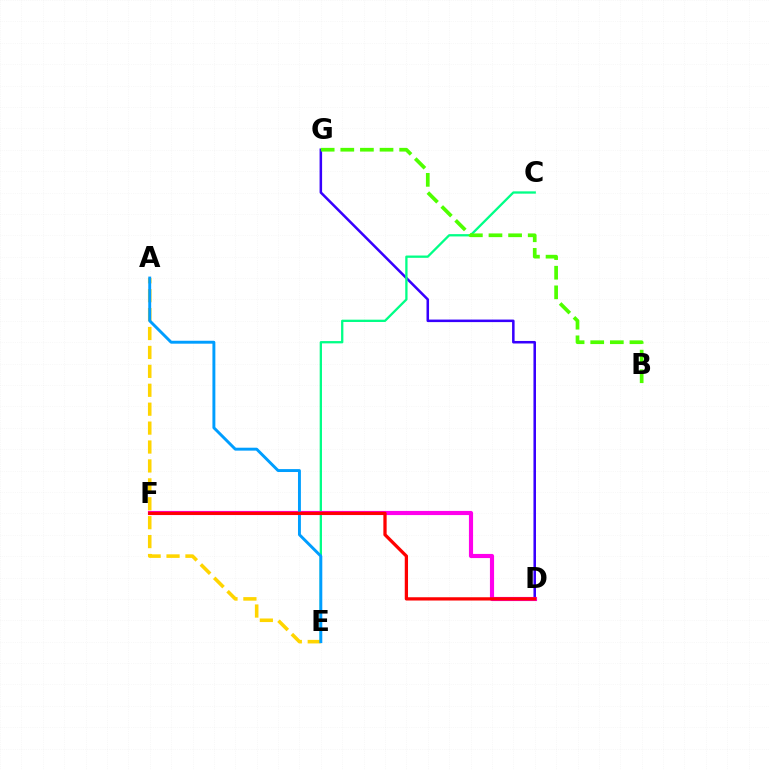{('D', 'G'): [{'color': '#3700ff', 'line_style': 'solid', 'thickness': 1.82}], ('C', 'E'): [{'color': '#00ff86', 'line_style': 'solid', 'thickness': 1.65}], ('B', 'G'): [{'color': '#4fff00', 'line_style': 'dashed', 'thickness': 2.66}], ('A', 'E'): [{'color': '#ffd500', 'line_style': 'dashed', 'thickness': 2.57}, {'color': '#009eff', 'line_style': 'solid', 'thickness': 2.1}], ('D', 'F'): [{'color': '#ff00ed', 'line_style': 'solid', 'thickness': 2.98}, {'color': '#ff0000', 'line_style': 'solid', 'thickness': 2.36}]}